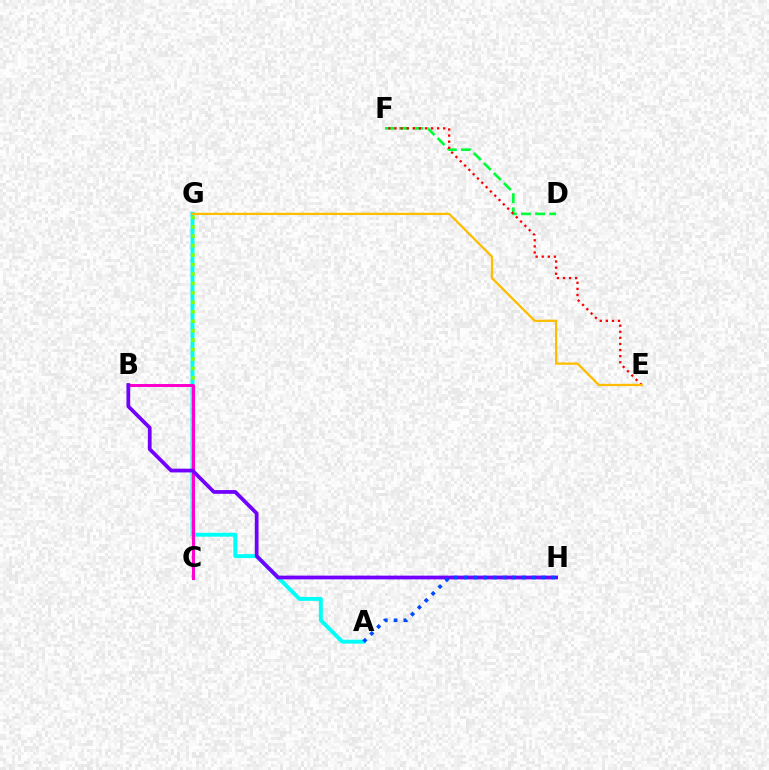{('A', 'G'): [{'color': '#00fff6', 'line_style': 'solid', 'thickness': 2.83}], ('C', 'G'): [{'color': '#84ff00', 'line_style': 'dotted', 'thickness': 2.57}], ('B', 'C'): [{'color': '#ff00cf', 'line_style': 'solid', 'thickness': 2.14}], ('D', 'F'): [{'color': '#00ff39', 'line_style': 'dashed', 'thickness': 1.92}], ('E', 'F'): [{'color': '#ff0000', 'line_style': 'dotted', 'thickness': 1.66}], ('E', 'G'): [{'color': '#ffbd00', 'line_style': 'solid', 'thickness': 1.64}], ('B', 'H'): [{'color': '#7200ff', 'line_style': 'solid', 'thickness': 2.7}], ('A', 'H'): [{'color': '#004bff', 'line_style': 'dotted', 'thickness': 2.65}]}